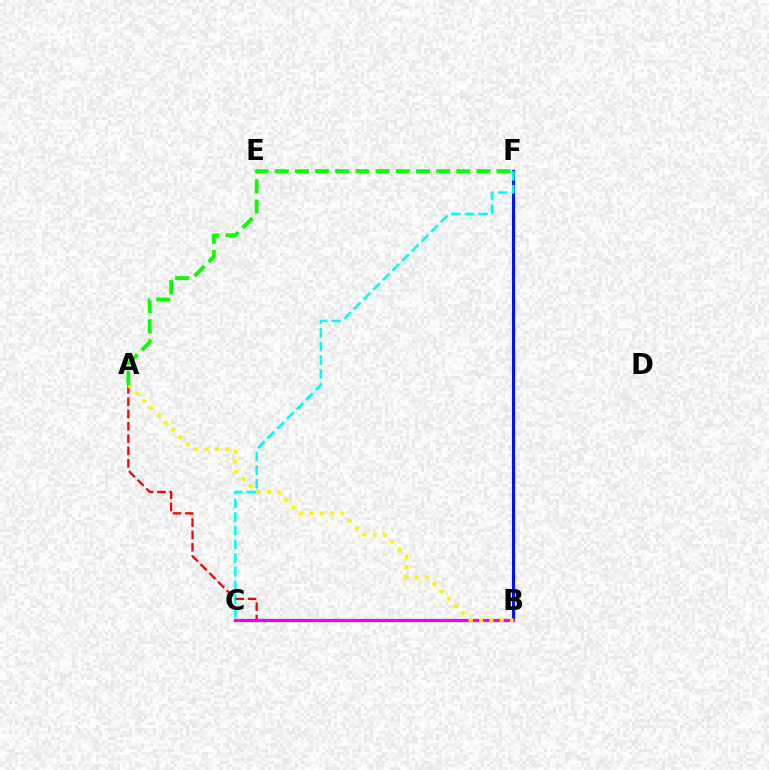{('B', 'F'): [{'color': '#0010ff', 'line_style': 'solid', 'thickness': 2.22}], ('C', 'F'): [{'color': '#00fff6', 'line_style': 'dashed', 'thickness': 1.86}], ('A', 'B'): [{'color': '#ff0000', 'line_style': 'dashed', 'thickness': 1.67}, {'color': '#fcf500', 'line_style': 'dotted', 'thickness': 2.8}], ('B', 'C'): [{'color': '#ee00ff', 'line_style': 'solid', 'thickness': 2.34}], ('A', 'F'): [{'color': '#08ff00', 'line_style': 'dashed', 'thickness': 2.74}]}